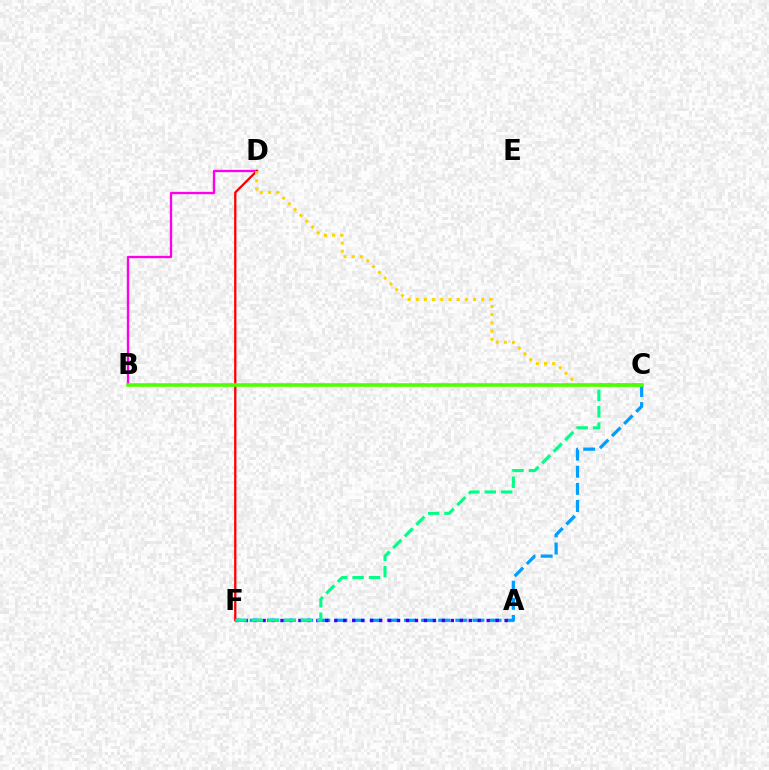{('C', 'F'): [{'color': '#009eff', 'line_style': 'dashed', 'thickness': 2.33}, {'color': '#00ff86', 'line_style': 'dashed', 'thickness': 2.22}], ('B', 'D'): [{'color': '#ff00ed', 'line_style': 'solid', 'thickness': 1.68}], ('A', 'F'): [{'color': '#3700ff', 'line_style': 'dotted', 'thickness': 2.44}], ('D', 'F'): [{'color': '#ff0000', 'line_style': 'solid', 'thickness': 1.65}], ('C', 'D'): [{'color': '#ffd500', 'line_style': 'dotted', 'thickness': 2.22}], ('B', 'C'): [{'color': '#4fff00', 'line_style': 'solid', 'thickness': 2.57}]}